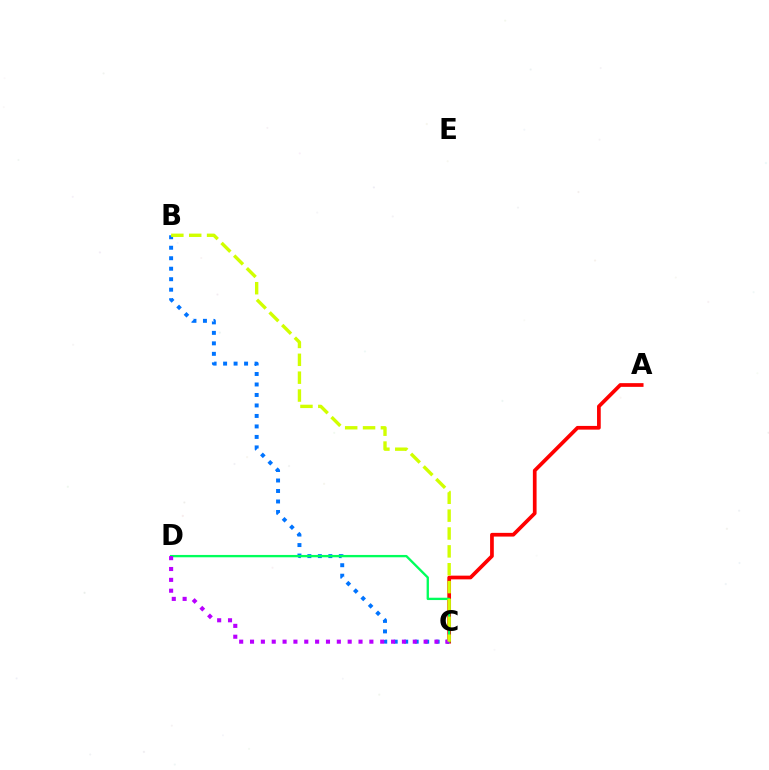{('A', 'C'): [{'color': '#ff0000', 'line_style': 'solid', 'thickness': 2.67}], ('B', 'C'): [{'color': '#0074ff', 'line_style': 'dotted', 'thickness': 2.85}, {'color': '#d1ff00', 'line_style': 'dashed', 'thickness': 2.43}], ('C', 'D'): [{'color': '#00ff5c', 'line_style': 'solid', 'thickness': 1.68}, {'color': '#b900ff', 'line_style': 'dotted', 'thickness': 2.95}]}